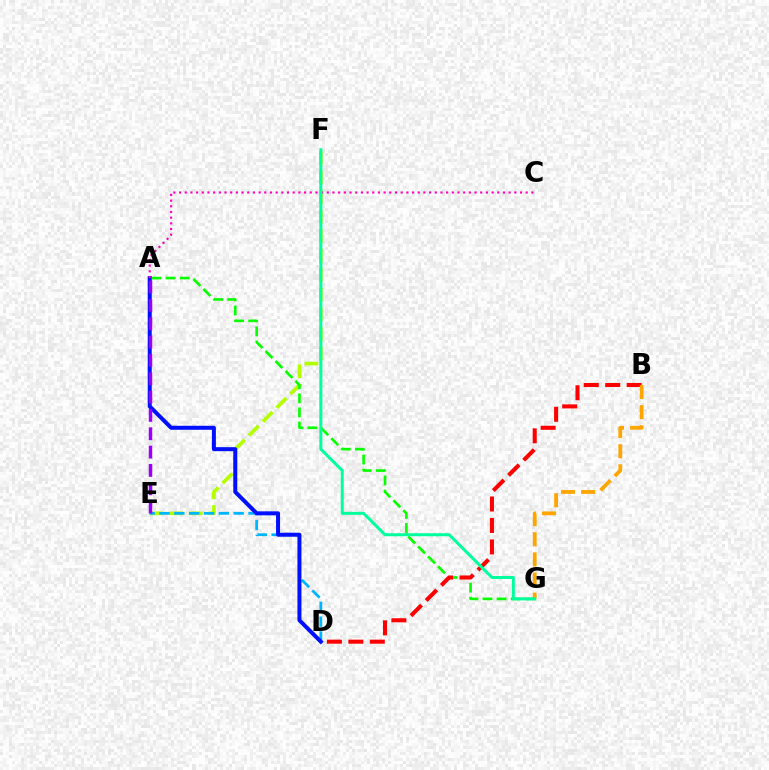{('E', 'F'): [{'color': '#b3ff00', 'line_style': 'dashed', 'thickness': 2.66}], ('D', 'E'): [{'color': '#00b5ff', 'line_style': 'dashed', 'thickness': 2.01}], ('A', 'G'): [{'color': '#08ff00', 'line_style': 'dashed', 'thickness': 1.92}], ('A', 'D'): [{'color': '#0010ff', 'line_style': 'solid', 'thickness': 2.88}], ('B', 'D'): [{'color': '#ff0000', 'line_style': 'dashed', 'thickness': 2.92}], ('A', 'E'): [{'color': '#9b00ff', 'line_style': 'dashed', 'thickness': 2.49}], ('A', 'C'): [{'color': '#ff00bd', 'line_style': 'dotted', 'thickness': 1.54}], ('B', 'G'): [{'color': '#ffa500', 'line_style': 'dashed', 'thickness': 2.74}], ('F', 'G'): [{'color': '#00ff9d', 'line_style': 'solid', 'thickness': 2.16}]}